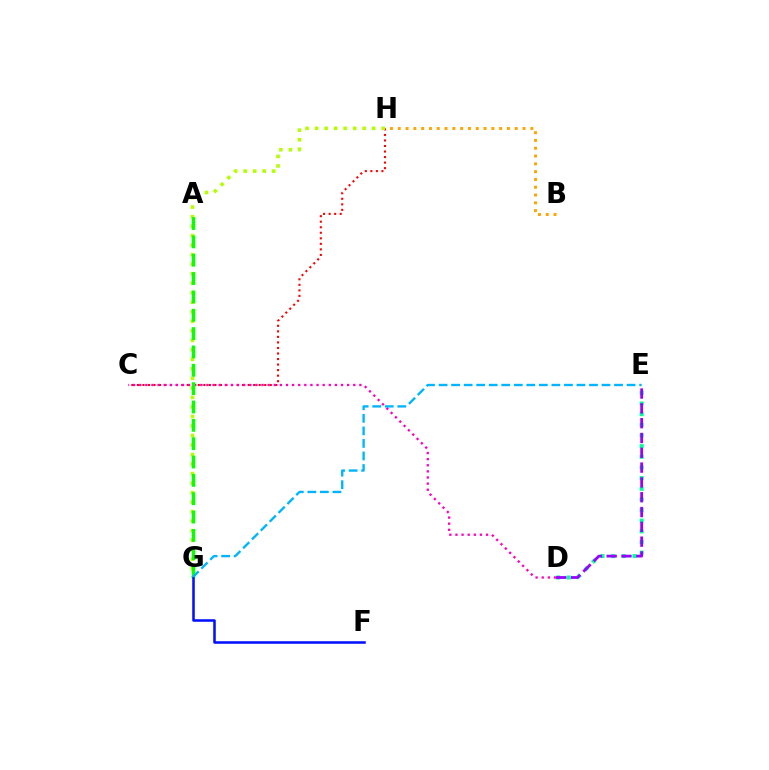{('D', 'E'): [{'color': '#00ff9d', 'line_style': 'dotted', 'thickness': 2.89}, {'color': '#9b00ff', 'line_style': 'dashed', 'thickness': 2.01}], ('C', 'H'): [{'color': '#ff0000', 'line_style': 'dotted', 'thickness': 1.5}], ('G', 'H'): [{'color': '#b3ff00', 'line_style': 'dotted', 'thickness': 2.59}], ('C', 'D'): [{'color': '#ff00bd', 'line_style': 'dotted', 'thickness': 1.66}], ('B', 'H'): [{'color': '#ffa500', 'line_style': 'dotted', 'thickness': 2.12}], ('A', 'G'): [{'color': '#08ff00', 'line_style': 'dashed', 'thickness': 2.49}], ('E', 'G'): [{'color': '#00b5ff', 'line_style': 'dashed', 'thickness': 1.7}], ('F', 'G'): [{'color': '#0010ff', 'line_style': 'solid', 'thickness': 1.83}]}